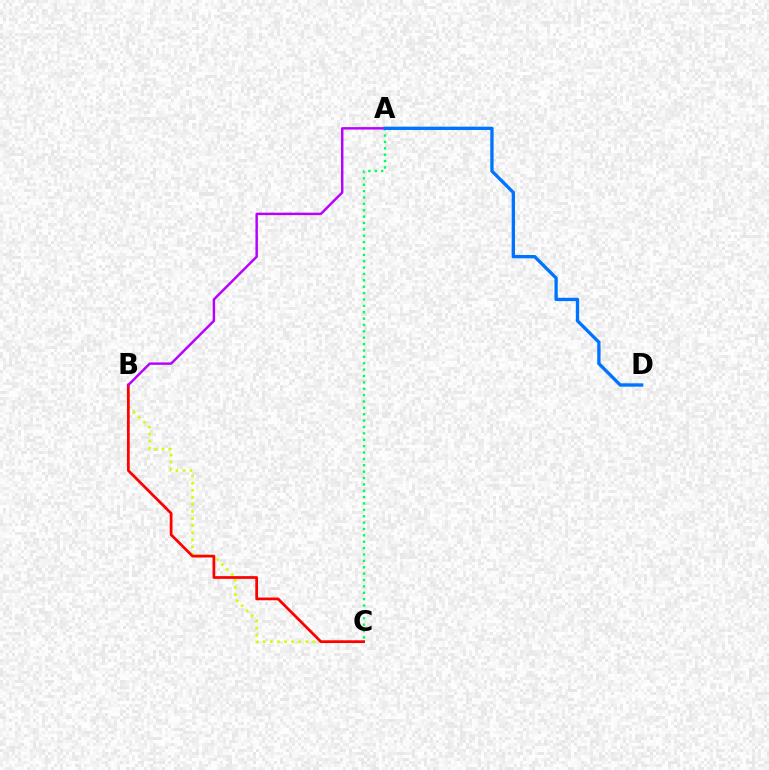{('B', 'C'): [{'color': '#d1ff00', 'line_style': 'dotted', 'thickness': 1.92}, {'color': '#ff0000', 'line_style': 'solid', 'thickness': 1.98}], ('A', 'B'): [{'color': '#b900ff', 'line_style': 'solid', 'thickness': 1.76}], ('A', 'C'): [{'color': '#00ff5c', 'line_style': 'dotted', 'thickness': 1.73}], ('A', 'D'): [{'color': '#0074ff', 'line_style': 'solid', 'thickness': 2.39}]}